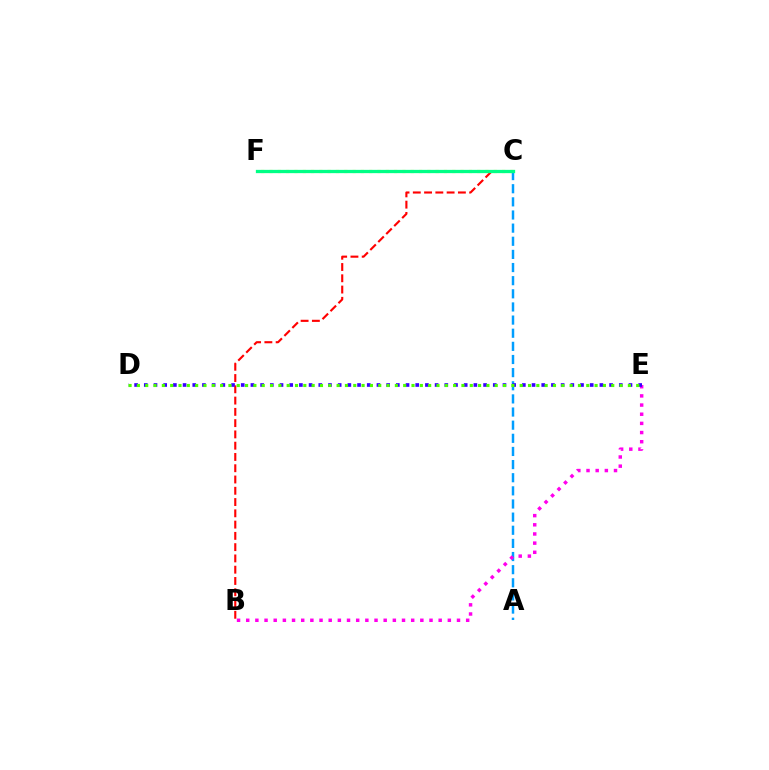{('B', 'C'): [{'color': '#ff0000', 'line_style': 'dashed', 'thickness': 1.53}], ('C', 'F'): [{'color': '#ffd500', 'line_style': 'dotted', 'thickness': 2.26}, {'color': '#00ff86', 'line_style': 'solid', 'thickness': 2.36}], ('A', 'C'): [{'color': '#009eff', 'line_style': 'dashed', 'thickness': 1.78}], ('B', 'E'): [{'color': '#ff00ed', 'line_style': 'dotted', 'thickness': 2.49}], ('D', 'E'): [{'color': '#3700ff', 'line_style': 'dotted', 'thickness': 2.63}, {'color': '#4fff00', 'line_style': 'dotted', 'thickness': 2.26}]}